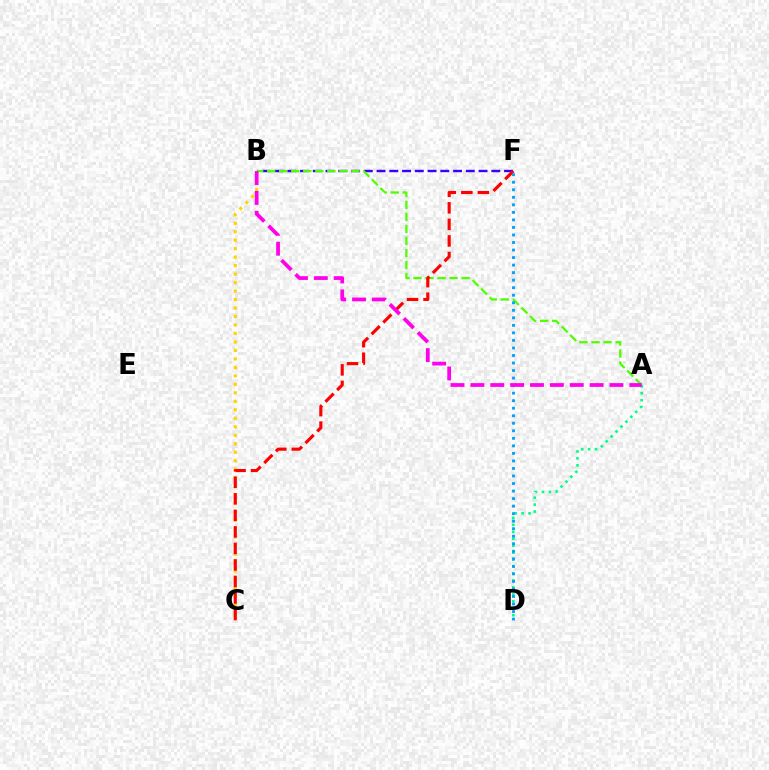{('B', 'F'): [{'color': '#3700ff', 'line_style': 'dashed', 'thickness': 1.73}], ('B', 'C'): [{'color': '#ffd500', 'line_style': 'dotted', 'thickness': 2.3}], ('A', 'B'): [{'color': '#4fff00', 'line_style': 'dashed', 'thickness': 1.64}, {'color': '#ff00ed', 'line_style': 'dashed', 'thickness': 2.7}], ('A', 'D'): [{'color': '#00ff86', 'line_style': 'dotted', 'thickness': 1.89}], ('C', 'F'): [{'color': '#ff0000', 'line_style': 'dashed', 'thickness': 2.25}], ('D', 'F'): [{'color': '#009eff', 'line_style': 'dotted', 'thickness': 2.05}]}